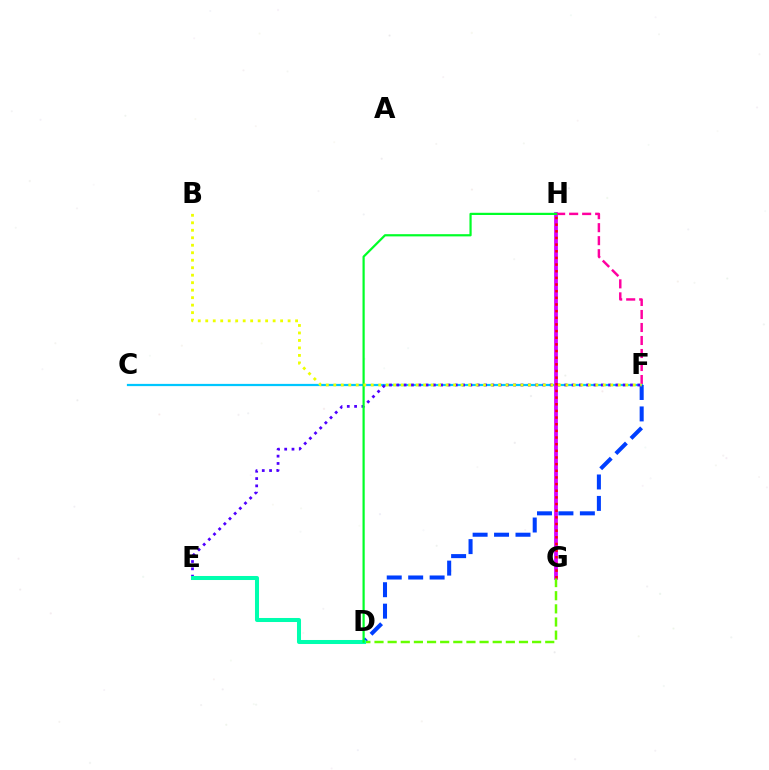{('C', 'F'): [{'color': '#00c7ff', 'line_style': 'solid', 'thickness': 1.61}], ('D', 'F'): [{'color': '#003fff', 'line_style': 'dashed', 'thickness': 2.91}], ('E', 'F'): [{'color': '#4f00ff', 'line_style': 'dotted', 'thickness': 1.98}], ('G', 'H'): [{'color': '#ff8800', 'line_style': 'solid', 'thickness': 1.69}, {'color': '#d600ff', 'line_style': 'solid', 'thickness': 2.69}, {'color': '#ff0000', 'line_style': 'dotted', 'thickness': 1.81}], ('D', 'G'): [{'color': '#66ff00', 'line_style': 'dashed', 'thickness': 1.78}], ('F', 'H'): [{'color': '#ff00a0', 'line_style': 'dashed', 'thickness': 1.77}], ('D', 'E'): [{'color': '#00ffaf', 'line_style': 'solid', 'thickness': 2.9}], ('D', 'H'): [{'color': '#00ff27', 'line_style': 'solid', 'thickness': 1.59}], ('B', 'F'): [{'color': '#eeff00', 'line_style': 'dotted', 'thickness': 2.03}]}